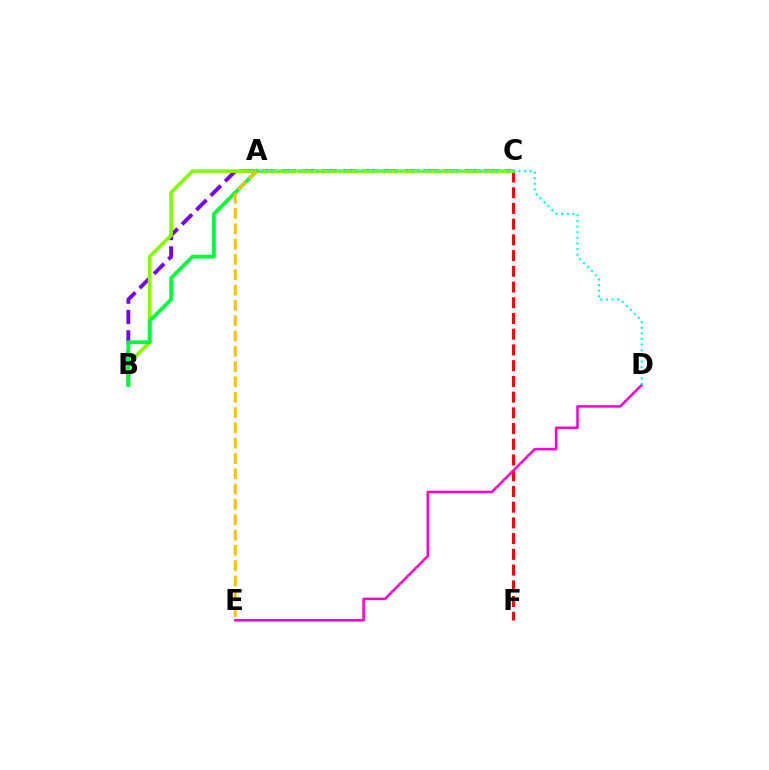{('B', 'C'): [{'color': '#7200ff', 'line_style': 'dashed', 'thickness': 2.76}, {'color': '#84ff00', 'line_style': 'solid', 'thickness': 2.62}], ('C', 'F'): [{'color': '#ff0000', 'line_style': 'dashed', 'thickness': 2.14}], ('A', 'C'): [{'color': '#004bff', 'line_style': 'dashed', 'thickness': 1.96}], ('D', 'E'): [{'color': '#ff00cf', 'line_style': 'solid', 'thickness': 1.81}], ('A', 'D'): [{'color': '#00fff6', 'line_style': 'dotted', 'thickness': 1.53}], ('A', 'B'): [{'color': '#00ff39', 'line_style': 'solid', 'thickness': 2.71}], ('A', 'E'): [{'color': '#ffbd00', 'line_style': 'dashed', 'thickness': 2.08}]}